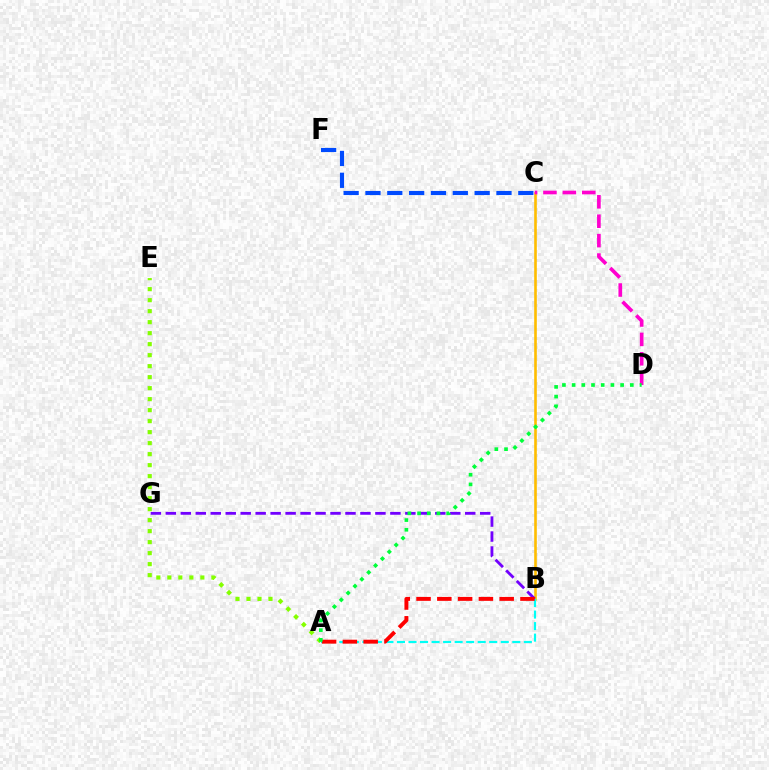{('B', 'C'): [{'color': '#ffbd00', 'line_style': 'solid', 'thickness': 1.88}], ('B', 'G'): [{'color': '#7200ff', 'line_style': 'dashed', 'thickness': 2.03}], ('A', 'E'): [{'color': '#84ff00', 'line_style': 'dotted', 'thickness': 2.99}], ('C', 'F'): [{'color': '#004bff', 'line_style': 'dashed', 'thickness': 2.97}], ('A', 'B'): [{'color': '#00fff6', 'line_style': 'dashed', 'thickness': 1.57}, {'color': '#ff0000', 'line_style': 'dashed', 'thickness': 2.82}], ('C', 'D'): [{'color': '#ff00cf', 'line_style': 'dashed', 'thickness': 2.64}], ('A', 'D'): [{'color': '#00ff39', 'line_style': 'dotted', 'thickness': 2.64}]}